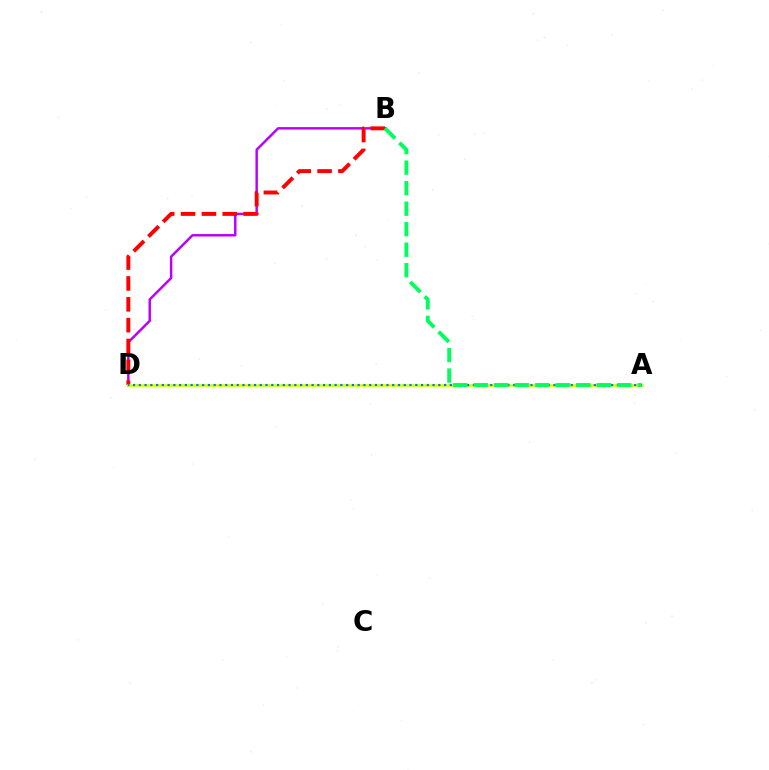{('B', 'D'): [{'color': '#b900ff', 'line_style': 'solid', 'thickness': 1.76}, {'color': '#ff0000', 'line_style': 'dashed', 'thickness': 2.83}], ('A', 'D'): [{'color': '#d1ff00', 'line_style': 'solid', 'thickness': 1.9}, {'color': '#0074ff', 'line_style': 'dotted', 'thickness': 1.56}], ('A', 'B'): [{'color': '#00ff5c', 'line_style': 'dashed', 'thickness': 2.79}]}